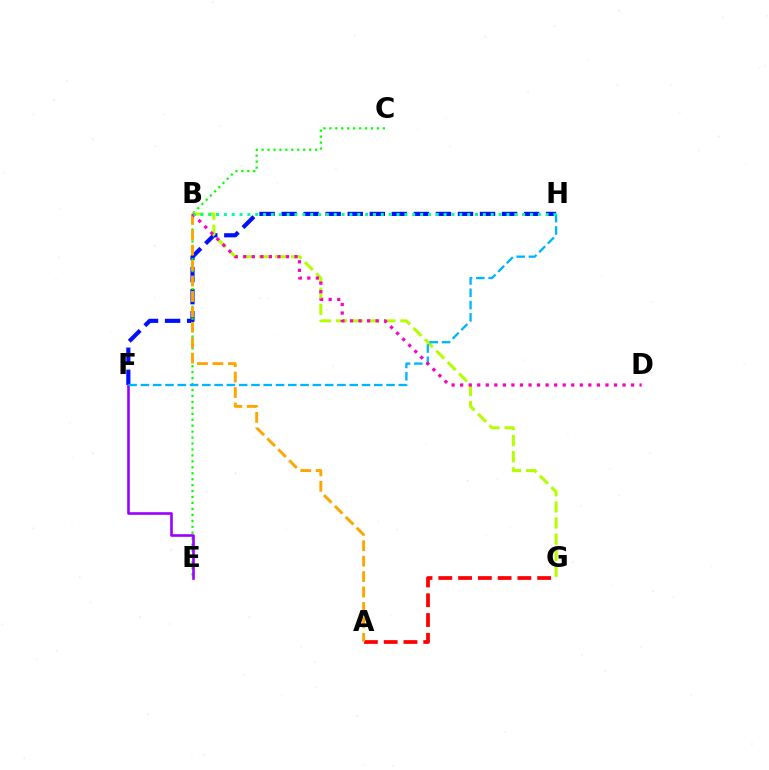{('F', 'H'): [{'color': '#0010ff', 'line_style': 'dashed', 'thickness': 3.0}, {'color': '#00b5ff', 'line_style': 'dashed', 'thickness': 1.67}], ('C', 'E'): [{'color': '#08ff00', 'line_style': 'dotted', 'thickness': 1.62}], ('A', 'G'): [{'color': '#ff0000', 'line_style': 'dashed', 'thickness': 2.69}], ('B', 'G'): [{'color': '#b3ff00', 'line_style': 'dashed', 'thickness': 2.19}], ('A', 'B'): [{'color': '#ffa500', 'line_style': 'dashed', 'thickness': 2.1}], ('E', 'F'): [{'color': '#9b00ff', 'line_style': 'solid', 'thickness': 1.89}], ('B', 'D'): [{'color': '#ff00bd', 'line_style': 'dotted', 'thickness': 2.32}], ('B', 'H'): [{'color': '#00ff9d', 'line_style': 'dotted', 'thickness': 2.13}]}